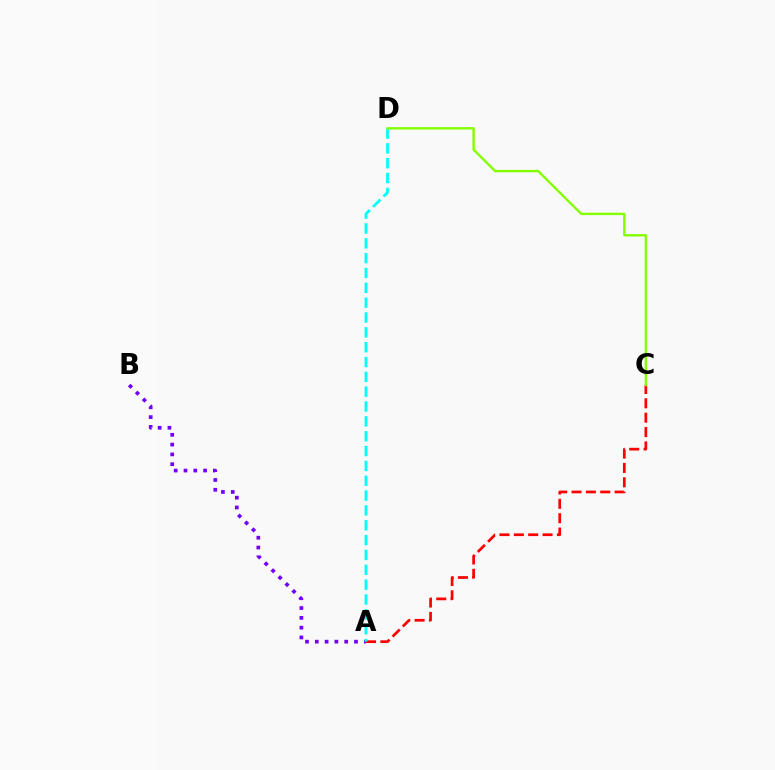{('A', 'B'): [{'color': '#7200ff', 'line_style': 'dotted', 'thickness': 2.66}], ('A', 'C'): [{'color': '#ff0000', 'line_style': 'dashed', 'thickness': 1.95}], ('A', 'D'): [{'color': '#00fff6', 'line_style': 'dashed', 'thickness': 2.02}], ('C', 'D'): [{'color': '#84ff00', 'line_style': 'solid', 'thickness': 1.72}]}